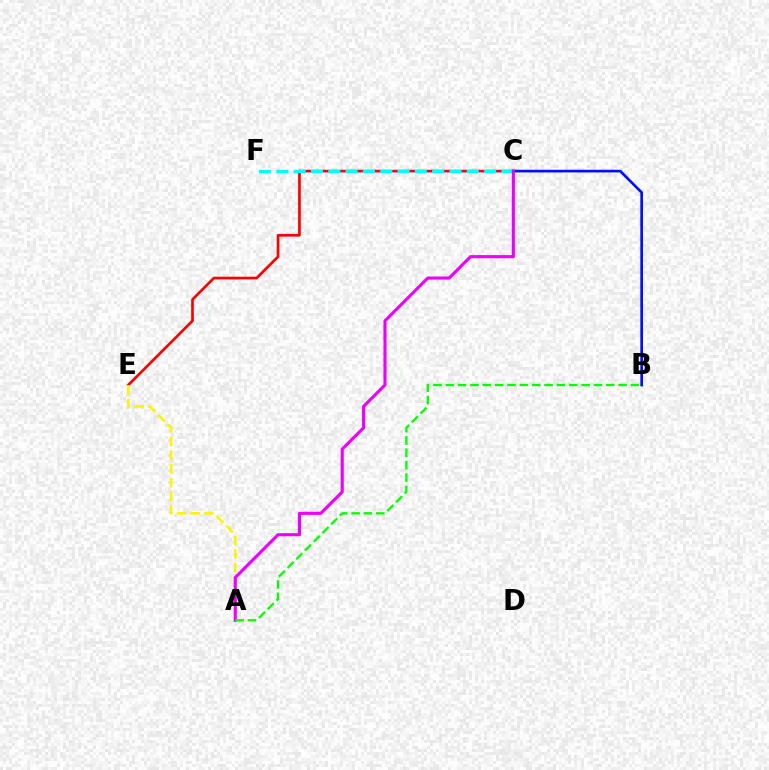{('C', 'E'): [{'color': '#ff0000', 'line_style': 'solid', 'thickness': 1.93}], ('C', 'F'): [{'color': '#00fff6', 'line_style': 'dashed', 'thickness': 2.35}], ('B', 'C'): [{'color': '#0010ff', 'line_style': 'solid', 'thickness': 1.93}], ('A', 'E'): [{'color': '#fcf500', 'line_style': 'dashed', 'thickness': 1.86}], ('A', 'C'): [{'color': '#ee00ff', 'line_style': 'solid', 'thickness': 2.24}], ('A', 'B'): [{'color': '#08ff00', 'line_style': 'dashed', 'thickness': 1.68}]}